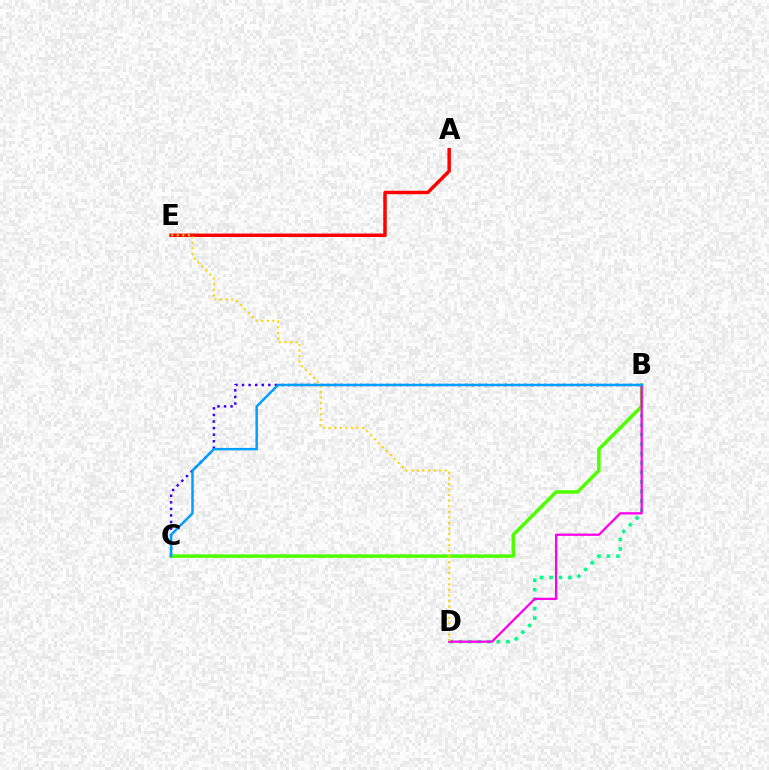{('B', 'C'): [{'color': '#3700ff', 'line_style': 'dotted', 'thickness': 1.78}, {'color': '#4fff00', 'line_style': 'solid', 'thickness': 2.51}, {'color': '#009eff', 'line_style': 'solid', 'thickness': 1.77}], ('B', 'D'): [{'color': '#00ff86', 'line_style': 'dotted', 'thickness': 2.58}, {'color': '#ff00ed', 'line_style': 'solid', 'thickness': 1.64}], ('A', 'E'): [{'color': '#ff0000', 'line_style': 'solid', 'thickness': 2.5}], ('D', 'E'): [{'color': '#ffd500', 'line_style': 'dotted', 'thickness': 1.52}]}